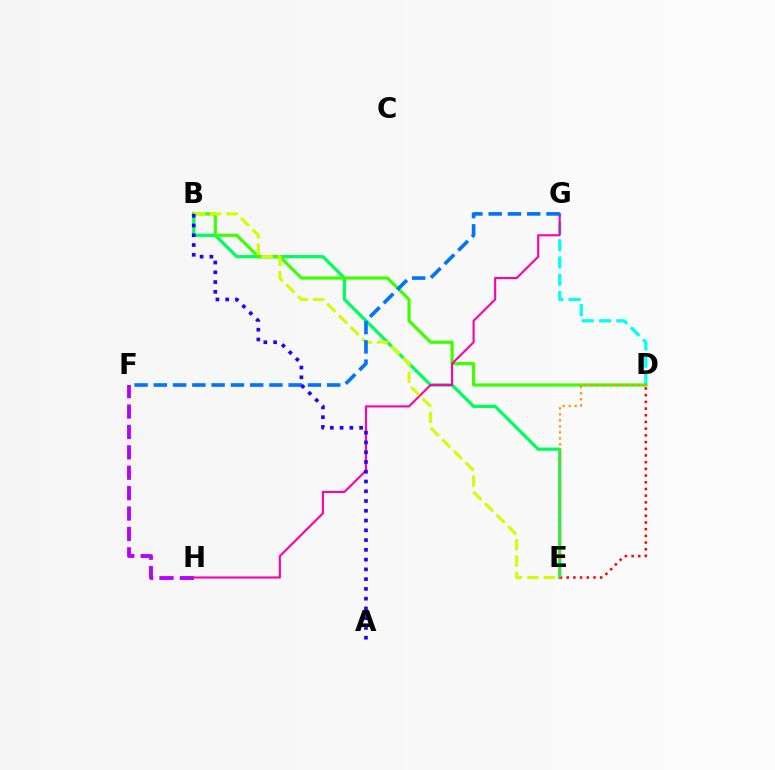{('D', 'G'): [{'color': '#00fff6', 'line_style': 'dashed', 'thickness': 2.35}], ('B', 'E'): [{'color': '#00ff5c', 'line_style': 'solid', 'thickness': 2.36}, {'color': '#d1ff00', 'line_style': 'dashed', 'thickness': 2.22}], ('B', 'D'): [{'color': '#3dff00', 'line_style': 'solid', 'thickness': 2.28}], ('D', 'E'): [{'color': '#ff0000', 'line_style': 'dotted', 'thickness': 1.82}, {'color': '#ff9400', 'line_style': 'dotted', 'thickness': 1.63}], ('F', 'H'): [{'color': '#b900ff', 'line_style': 'dashed', 'thickness': 2.77}], ('G', 'H'): [{'color': '#ff00ac', 'line_style': 'solid', 'thickness': 1.53}], ('F', 'G'): [{'color': '#0074ff', 'line_style': 'dashed', 'thickness': 2.62}], ('A', 'B'): [{'color': '#2500ff', 'line_style': 'dotted', 'thickness': 2.65}]}